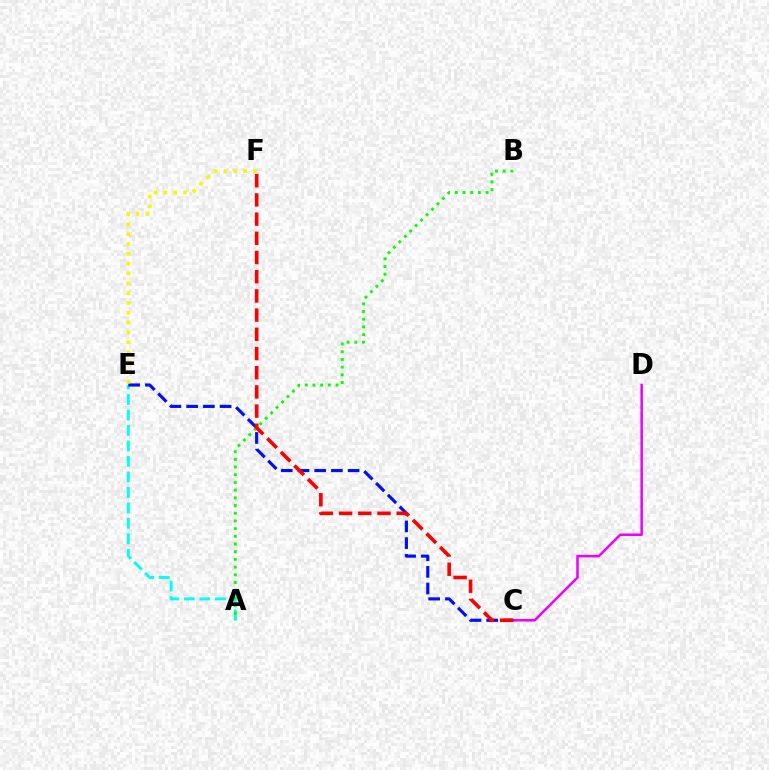{('C', 'D'): [{'color': '#ee00ff', 'line_style': 'solid', 'thickness': 1.81}], ('A', 'E'): [{'color': '#00fff6', 'line_style': 'dashed', 'thickness': 2.1}], ('C', 'E'): [{'color': '#0010ff', 'line_style': 'dashed', 'thickness': 2.27}], ('A', 'B'): [{'color': '#08ff00', 'line_style': 'dotted', 'thickness': 2.09}], ('C', 'F'): [{'color': '#ff0000', 'line_style': 'dashed', 'thickness': 2.61}], ('E', 'F'): [{'color': '#fcf500', 'line_style': 'dotted', 'thickness': 2.67}]}